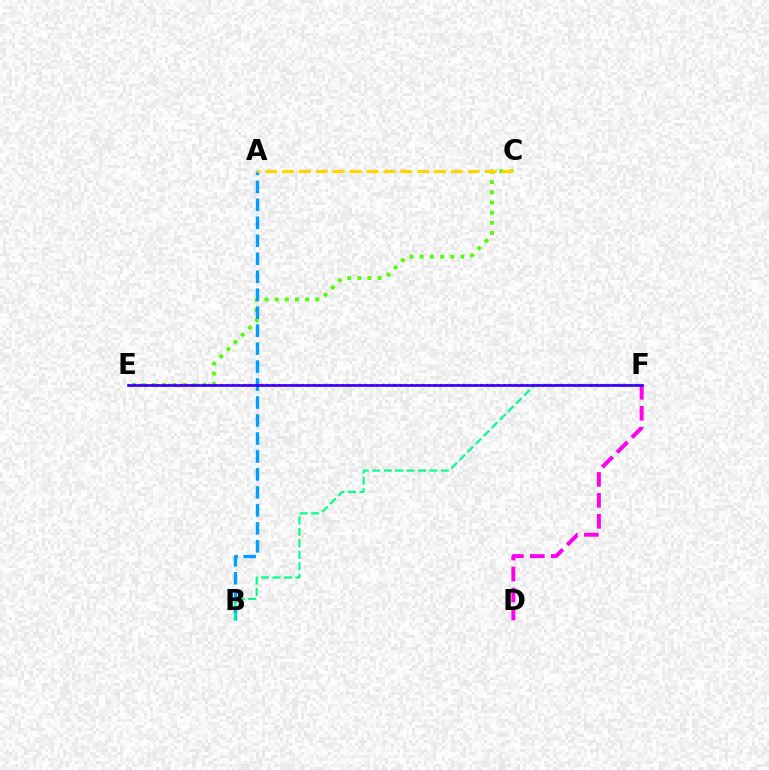{('C', 'E'): [{'color': '#4fff00', 'line_style': 'dotted', 'thickness': 2.76}], ('A', 'B'): [{'color': '#009eff', 'line_style': 'dashed', 'thickness': 2.44}], ('B', 'F'): [{'color': '#00ff86', 'line_style': 'dashed', 'thickness': 1.55}], ('A', 'C'): [{'color': '#ffd500', 'line_style': 'dashed', 'thickness': 2.29}], ('E', 'F'): [{'color': '#ff0000', 'line_style': 'dotted', 'thickness': 1.57}, {'color': '#3700ff', 'line_style': 'solid', 'thickness': 1.93}], ('D', 'F'): [{'color': '#ff00ed', 'line_style': 'dashed', 'thickness': 2.85}]}